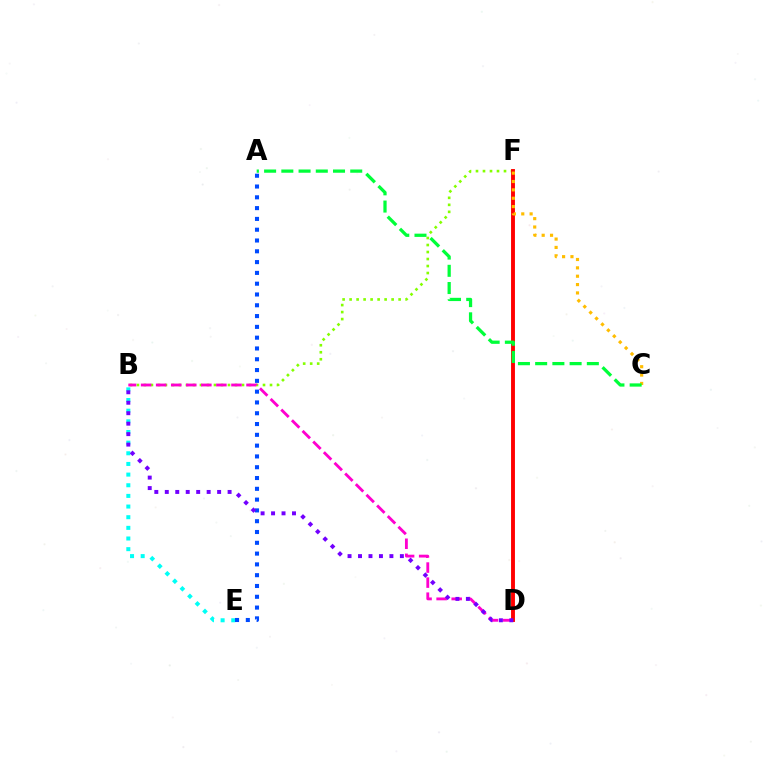{('B', 'E'): [{'color': '#00fff6', 'line_style': 'dotted', 'thickness': 2.89}], ('A', 'E'): [{'color': '#004bff', 'line_style': 'dotted', 'thickness': 2.93}], ('B', 'F'): [{'color': '#84ff00', 'line_style': 'dotted', 'thickness': 1.9}], ('B', 'D'): [{'color': '#ff00cf', 'line_style': 'dashed', 'thickness': 2.05}, {'color': '#7200ff', 'line_style': 'dotted', 'thickness': 2.84}], ('D', 'F'): [{'color': '#ff0000', 'line_style': 'solid', 'thickness': 2.8}], ('C', 'F'): [{'color': '#ffbd00', 'line_style': 'dotted', 'thickness': 2.27}], ('A', 'C'): [{'color': '#00ff39', 'line_style': 'dashed', 'thickness': 2.34}]}